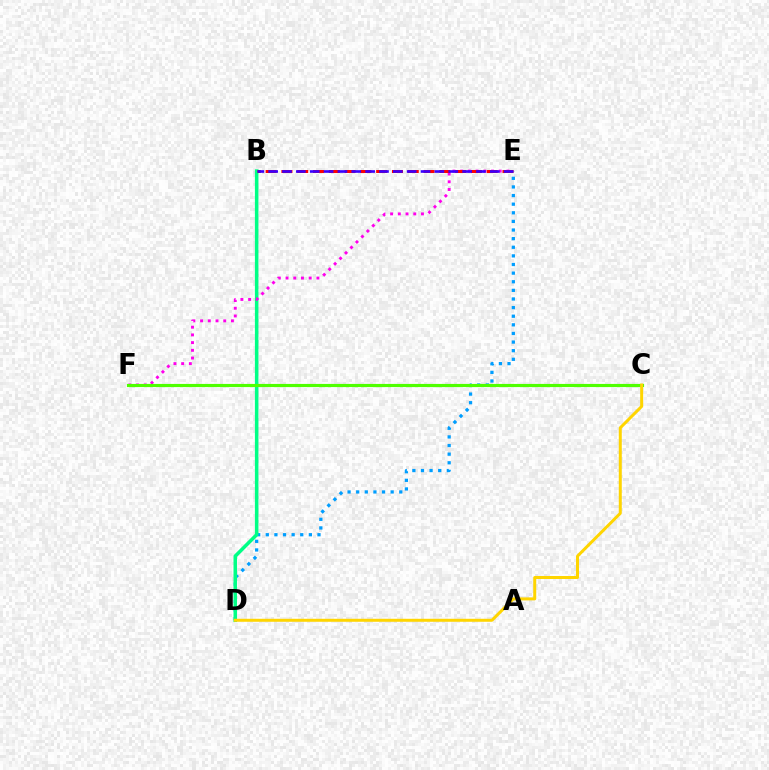{('D', 'E'): [{'color': '#009eff', 'line_style': 'dotted', 'thickness': 2.34}], ('B', 'D'): [{'color': '#00ff86', 'line_style': 'solid', 'thickness': 2.54}], ('E', 'F'): [{'color': '#ff00ed', 'line_style': 'dotted', 'thickness': 2.1}], ('C', 'F'): [{'color': '#4fff00', 'line_style': 'solid', 'thickness': 2.27}], ('B', 'E'): [{'color': '#ff0000', 'line_style': 'dashed', 'thickness': 2.15}, {'color': '#3700ff', 'line_style': 'dashed', 'thickness': 1.88}], ('C', 'D'): [{'color': '#ffd500', 'line_style': 'solid', 'thickness': 2.15}]}